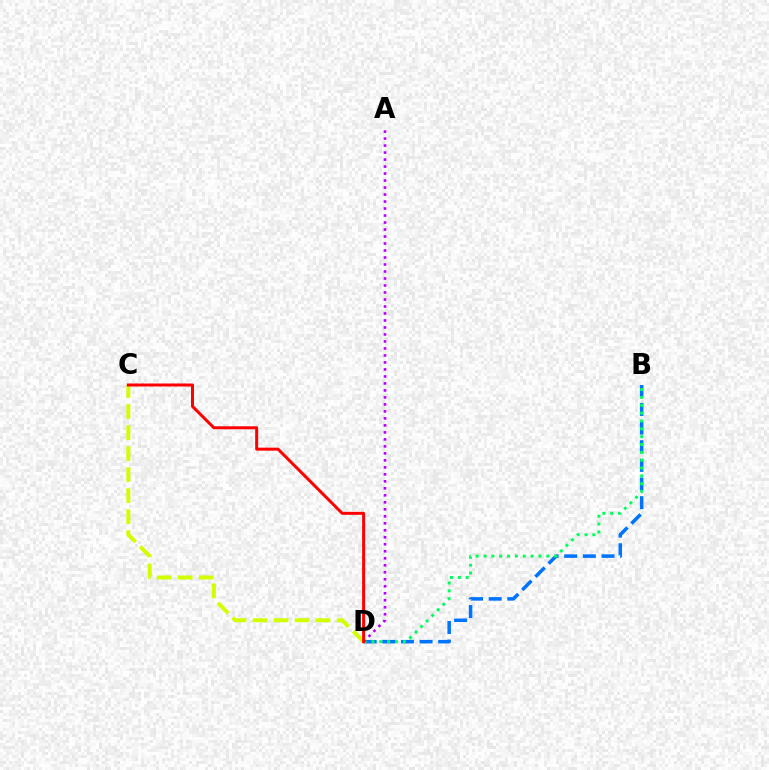{('B', 'D'): [{'color': '#0074ff', 'line_style': 'dashed', 'thickness': 2.53}, {'color': '#00ff5c', 'line_style': 'dotted', 'thickness': 2.13}], ('C', 'D'): [{'color': '#d1ff00', 'line_style': 'dashed', 'thickness': 2.86}, {'color': '#ff0000', 'line_style': 'solid', 'thickness': 2.16}], ('A', 'D'): [{'color': '#b900ff', 'line_style': 'dotted', 'thickness': 1.9}]}